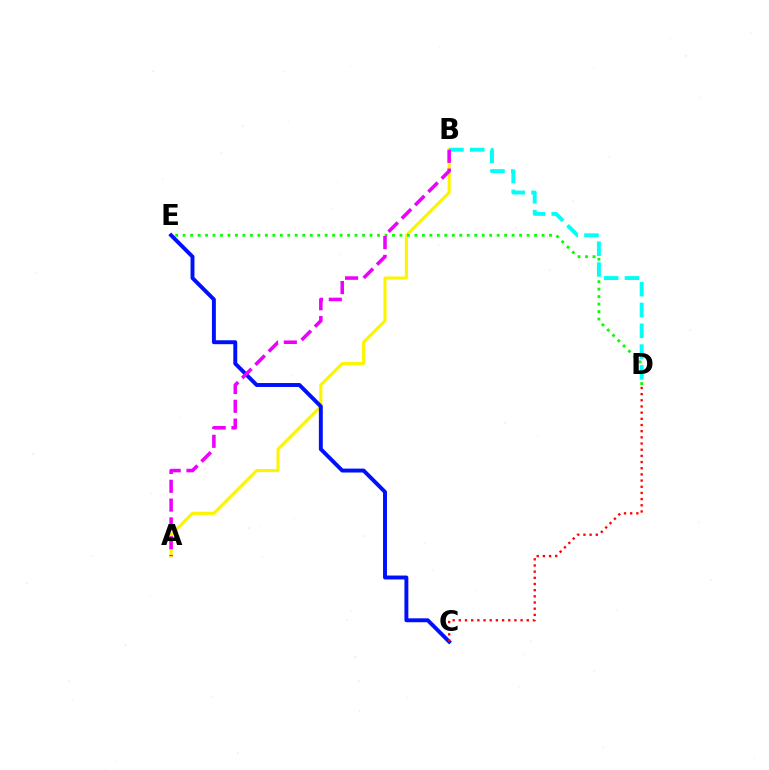{('A', 'B'): [{'color': '#fcf500', 'line_style': 'solid', 'thickness': 2.24}, {'color': '#ee00ff', 'line_style': 'dashed', 'thickness': 2.56}], ('D', 'E'): [{'color': '#08ff00', 'line_style': 'dotted', 'thickness': 2.03}], ('C', 'E'): [{'color': '#0010ff', 'line_style': 'solid', 'thickness': 2.82}], ('C', 'D'): [{'color': '#ff0000', 'line_style': 'dotted', 'thickness': 1.68}], ('B', 'D'): [{'color': '#00fff6', 'line_style': 'dashed', 'thickness': 2.83}]}